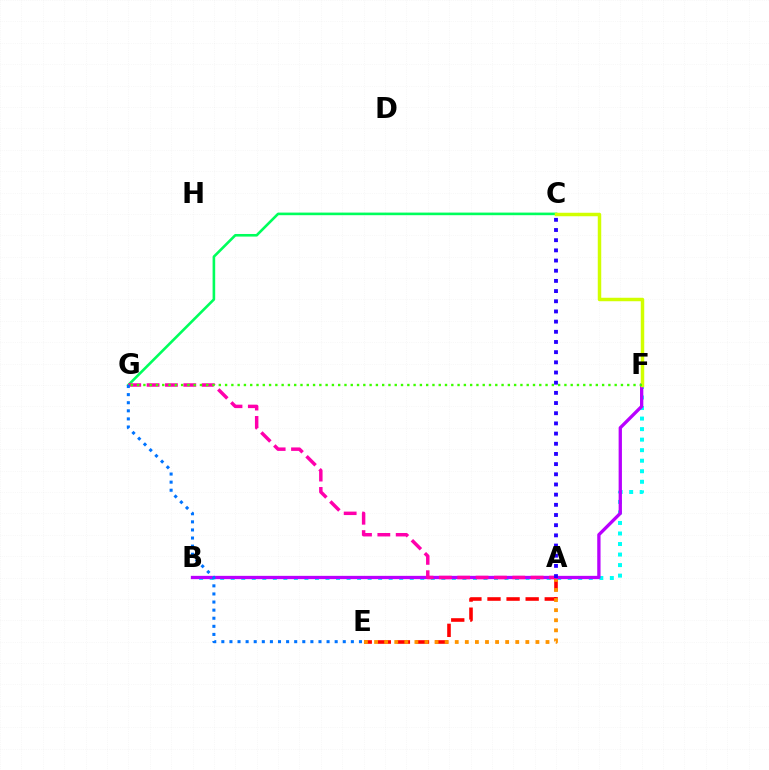{('B', 'F'): [{'color': '#00fff6', 'line_style': 'dotted', 'thickness': 2.86}, {'color': '#b900ff', 'line_style': 'solid', 'thickness': 2.38}], ('A', 'E'): [{'color': '#ff0000', 'line_style': 'dashed', 'thickness': 2.59}, {'color': '#ff9400', 'line_style': 'dotted', 'thickness': 2.74}], ('C', 'G'): [{'color': '#00ff5c', 'line_style': 'solid', 'thickness': 1.88}], ('A', 'G'): [{'color': '#ff00ac', 'line_style': 'dashed', 'thickness': 2.49}], ('E', 'G'): [{'color': '#0074ff', 'line_style': 'dotted', 'thickness': 2.2}], ('A', 'C'): [{'color': '#2500ff', 'line_style': 'dotted', 'thickness': 2.77}], ('C', 'F'): [{'color': '#d1ff00', 'line_style': 'solid', 'thickness': 2.5}], ('F', 'G'): [{'color': '#3dff00', 'line_style': 'dotted', 'thickness': 1.71}]}